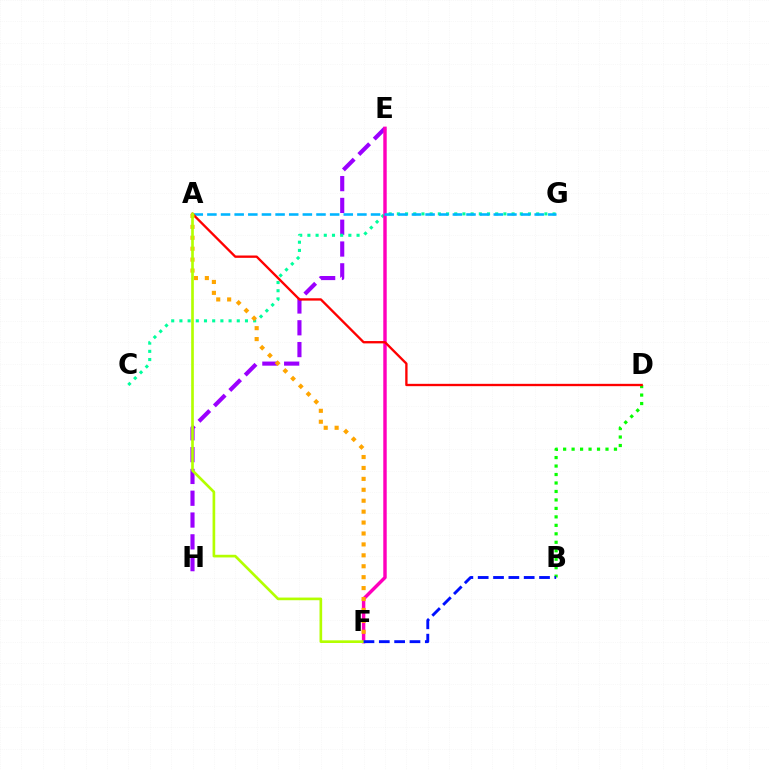{('E', 'H'): [{'color': '#9b00ff', 'line_style': 'dashed', 'thickness': 2.96}], ('C', 'G'): [{'color': '#00ff9d', 'line_style': 'dotted', 'thickness': 2.23}], ('E', 'F'): [{'color': '#ff00bd', 'line_style': 'solid', 'thickness': 2.48}], ('A', 'G'): [{'color': '#00b5ff', 'line_style': 'dashed', 'thickness': 1.85}], ('B', 'D'): [{'color': '#08ff00', 'line_style': 'dotted', 'thickness': 2.3}], ('A', 'D'): [{'color': '#ff0000', 'line_style': 'solid', 'thickness': 1.68}], ('A', 'F'): [{'color': '#ffa500', 'line_style': 'dotted', 'thickness': 2.97}, {'color': '#b3ff00', 'line_style': 'solid', 'thickness': 1.91}], ('B', 'F'): [{'color': '#0010ff', 'line_style': 'dashed', 'thickness': 2.08}]}